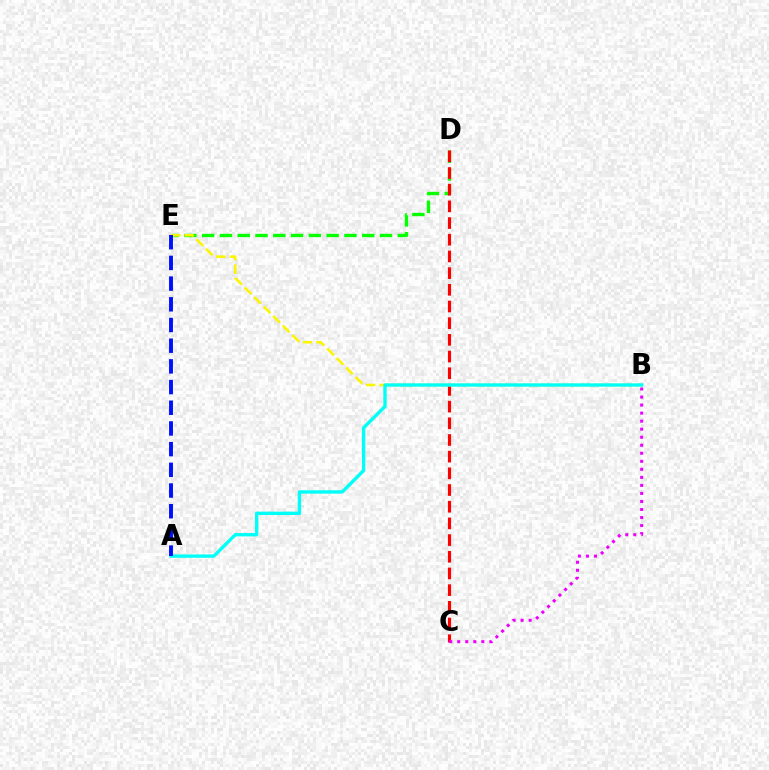{('D', 'E'): [{'color': '#08ff00', 'line_style': 'dashed', 'thickness': 2.42}], ('C', 'D'): [{'color': '#ff0000', 'line_style': 'dashed', 'thickness': 2.27}], ('B', 'E'): [{'color': '#fcf500', 'line_style': 'dashed', 'thickness': 1.83}], ('A', 'B'): [{'color': '#00fff6', 'line_style': 'solid', 'thickness': 2.42}], ('A', 'E'): [{'color': '#0010ff', 'line_style': 'dashed', 'thickness': 2.81}], ('B', 'C'): [{'color': '#ee00ff', 'line_style': 'dotted', 'thickness': 2.18}]}